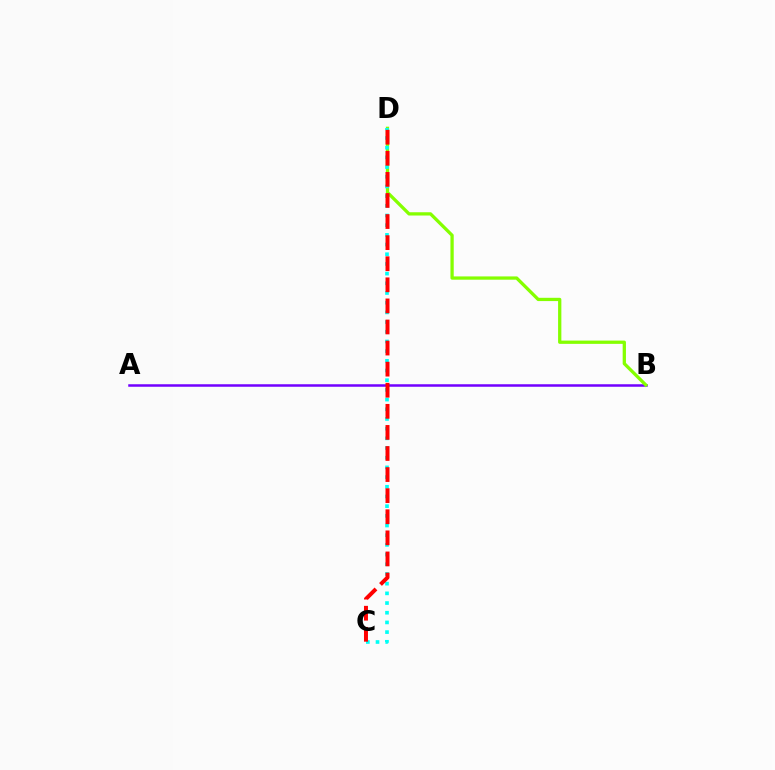{('A', 'B'): [{'color': '#7200ff', 'line_style': 'solid', 'thickness': 1.81}], ('B', 'D'): [{'color': '#84ff00', 'line_style': 'solid', 'thickness': 2.36}], ('C', 'D'): [{'color': '#00fff6', 'line_style': 'dotted', 'thickness': 2.63}, {'color': '#ff0000', 'line_style': 'dashed', 'thickness': 2.86}]}